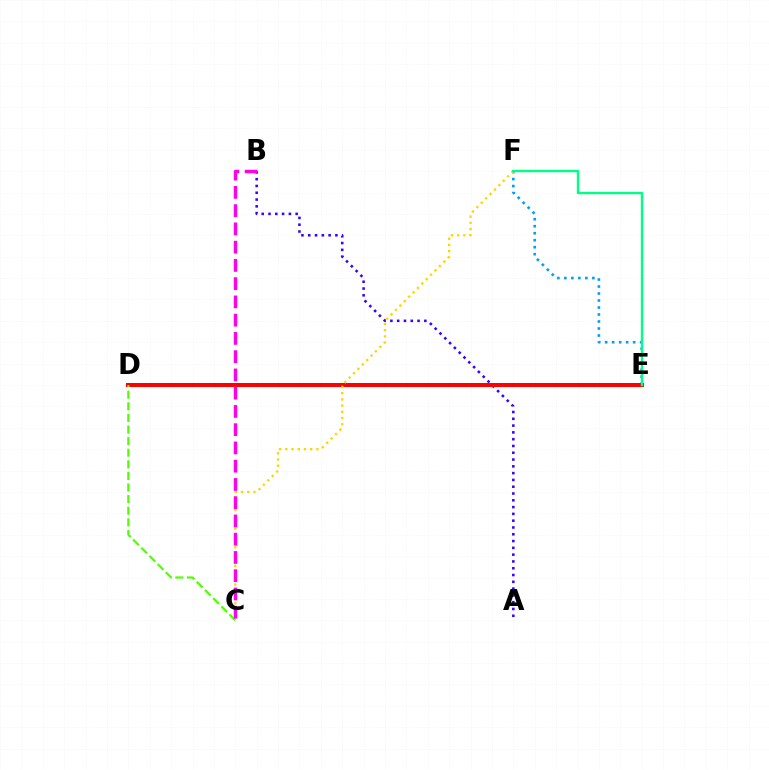{('E', 'F'): [{'color': '#009eff', 'line_style': 'dotted', 'thickness': 1.9}, {'color': '#00ff86', 'line_style': 'solid', 'thickness': 1.73}], ('A', 'B'): [{'color': '#3700ff', 'line_style': 'dotted', 'thickness': 1.85}], ('D', 'E'): [{'color': '#ff0000', 'line_style': 'solid', 'thickness': 2.88}], ('C', 'F'): [{'color': '#ffd500', 'line_style': 'dotted', 'thickness': 1.69}], ('C', 'D'): [{'color': '#4fff00', 'line_style': 'dashed', 'thickness': 1.58}], ('B', 'C'): [{'color': '#ff00ed', 'line_style': 'dashed', 'thickness': 2.48}]}